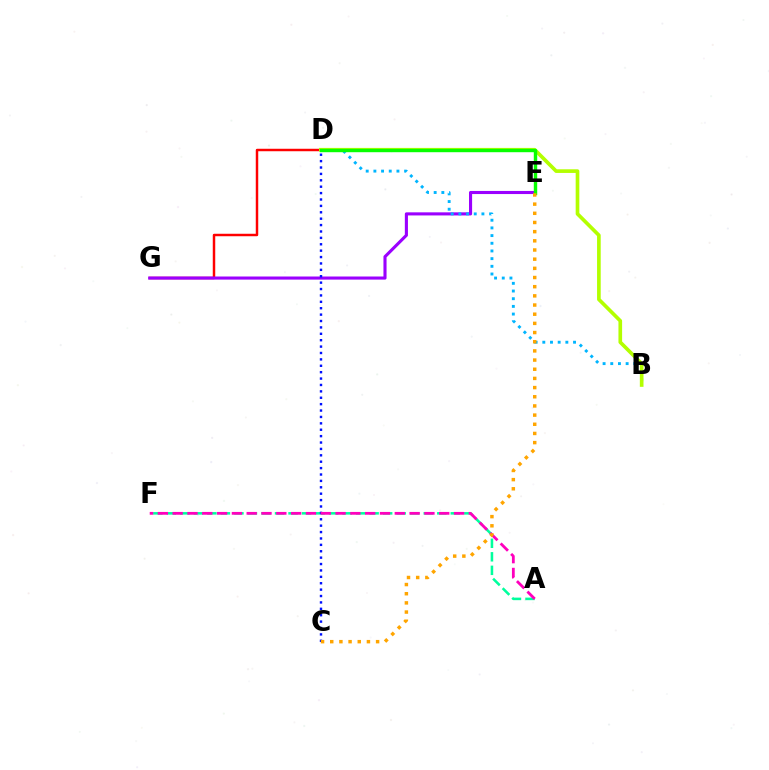{('A', 'F'): [{'color': '#00ff9d', 'line_style': 'dashed', 'thickness': 1.84}, {'color': '#ff00bd', 'line_style': 'dashed', 'thickness': 2.01}], ('D', 'G'): [{'color': '#ff0000', 'line_style': 'solid', 'thickness': 1.78}], ('E', 'G'): [{'color': '#9b00ff', 'line_style': 'solid', 'thickness': 2.23}], ('B', 'D'): [{'color': '#00b5ff', 'line_style': 'dotted', 'thickness': 2.09}, {'color': '#b3ff00', 'line_style': 'solid', 'thickness': 2.63}], ('D', 'E'): [{'color': '#08ff00', 'line_style': 'solid', 'thickness': 2.46}], ('C', 'D'): [{'color': '#0010ff', 'line_style': 'dotted', 'thickness': 1.74}], ('C', 'E'): [{'color': '#ffa500', 'line_style': 'dotted', 'thickness': 2.49}]}